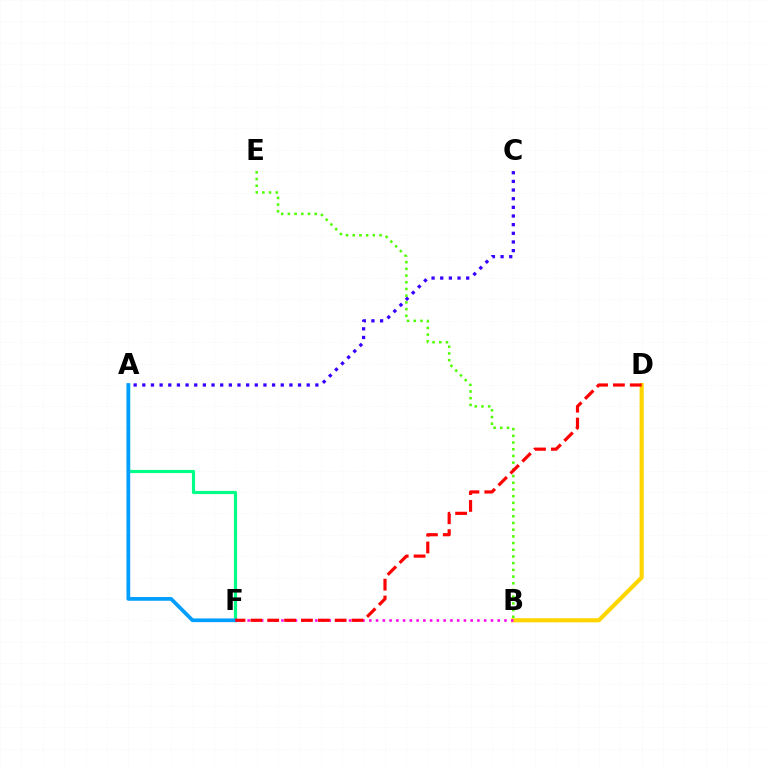{('A', 'C'): [{'color': '#3700ff', 'line_style': 'dotted', 'thickness': 2.35}], ('B', 'D'): [{'color': '#ffd500', 'line_style': 'solid', 'thickness': 2.97}], ('B', 'F'): [{'color': '#ff00ed', 'line_style': 'dotted', 'thickness': 1.84}], ('A', 'F'): [{'color': '#00ff86', 'line_style': 'solid', 'thickness': 2.28}, {'color': '#009eff', 'line_style': 'solid', 'thickness': 2.68}], ('B', 'E'): [{'color': '#4fff00', 'line_style': 'dotted', 'thickness': 1.82}], ('D', 'F'): [{'color': '#ff0000', 'line_style': 'dashed', 'thickness': 2.29}]}